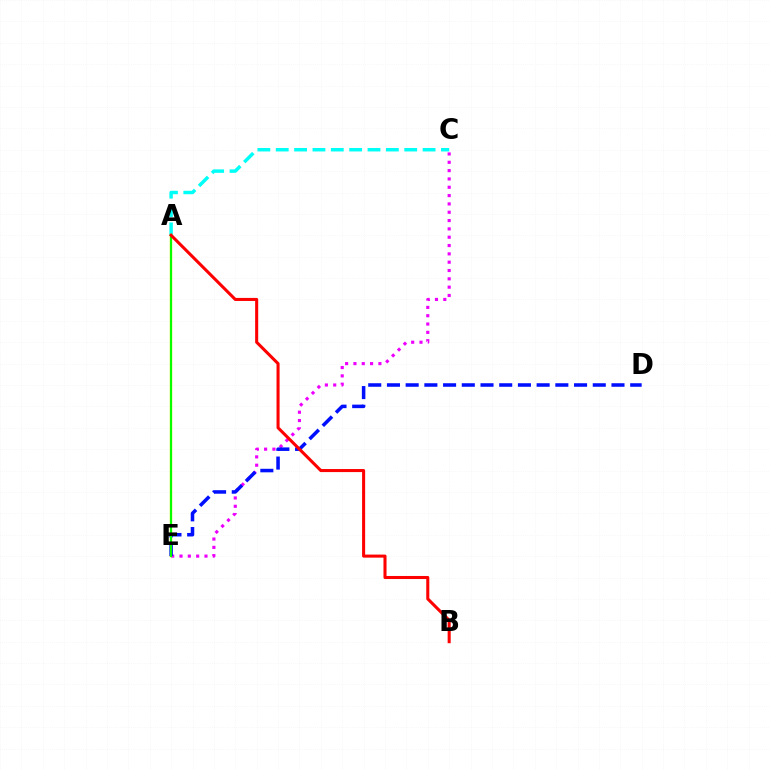{('C', 'E'): [{'color': '#ee00ff', 'line_style': 'dotted', 'thickness': 2.26}], ('A', 'C'): [{'color': '#00fff6', 'line_style': 'dashed', 'thickness': 2.49}], ('A', 'E'): [{'color': '#fcf500', 'line_style': 'solid', 'thickness': 1.7}, {'color': '#08ff00', 'line_style': 'solid', 'thickness': 1.54}], ('D', 'E'): [{'color': '#0010ff', 'line_style': 'dashed', 'thickness': 2.54}], ('A', 'B'): [{'color': '#ff0000', 'line_style': 'solid', 'thickness': 2.2}]}